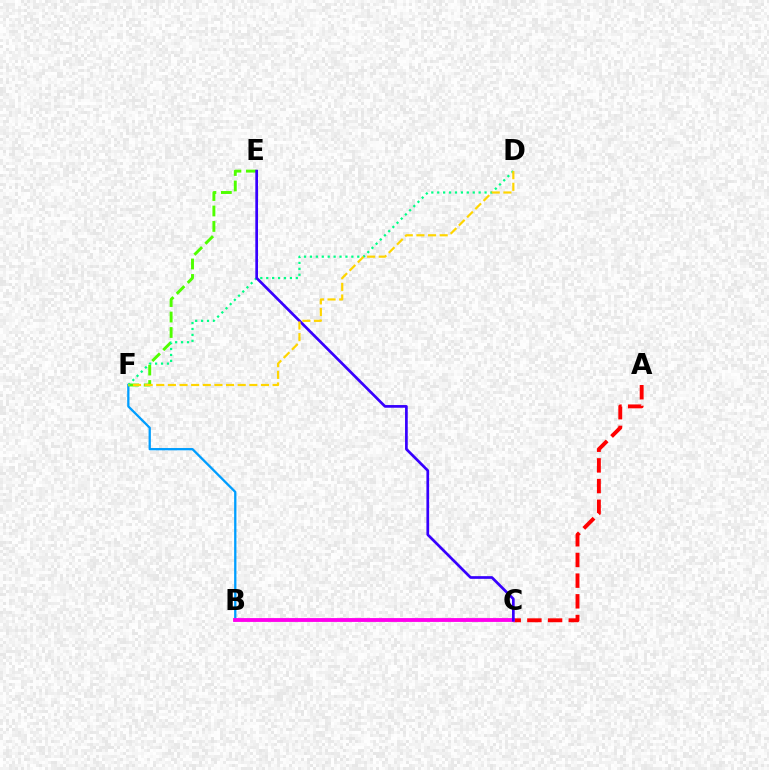{('A', 'C'): [{'color': '#ff0000', 'line_style': 'dashed', 'thickness': 2.81}], ('B', 'F'): [{'color': '#009eff', 'line_style': 'solid', 'thickness': 1.65}], ('B', 'C'): [{'color': '#ff00ed', 'line_style': 'solid', 'thickness': 2.77}], ('E', 'F'): [{'color': '#4fff00', 'line_style': 'dashed', 'thickness': 2.1}], ('D', 'F'): [{'color': '#00ff86', 'line_style': 'dotted', 'thickness': 1.61}, {'color': '#ffd500', 'line_style': 'dashed', 'thickness': 1.58}], ('C', 'E'): [{'color': '#3700ff', 'line_style': 'solid', 'thickness': 1.94}]}